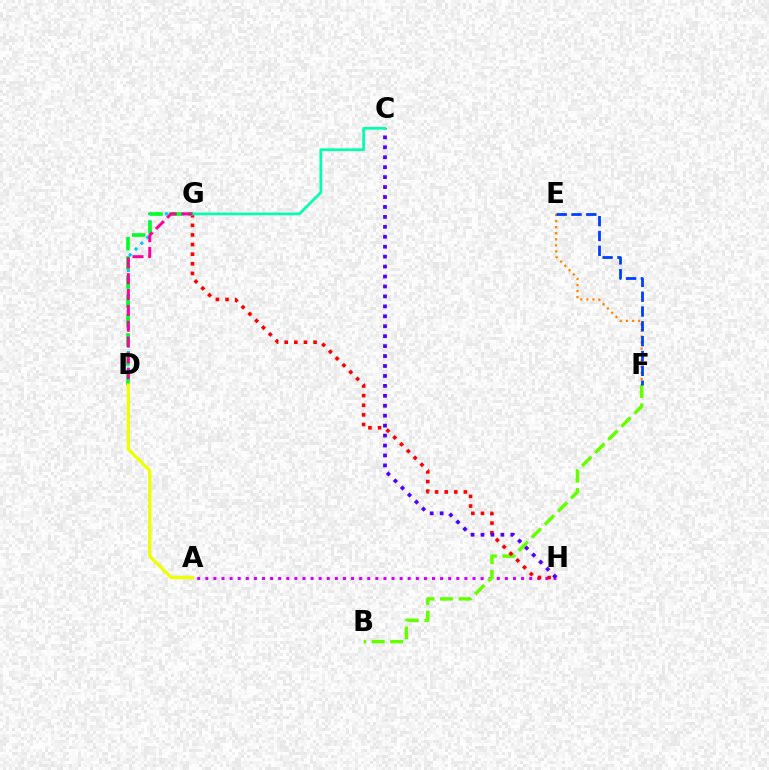{('D', 'G'): [{'color': '#00c7ff', 'line_style': 'dotted', 'thickness': 2.23}, {'color': '#00ff27', 'line_style': 'dashed', 'thickness': 2.61}, {'color': '#ff00a0', 'line_style': 'dashed', 'thickness': 2.15}], ('A', 'H'): [{'color': '#d600ff', 'line_style': 'dotted', 'thickness': 2.2}], ('B', 'F'): [{'color': '#66ff00', 'line_style': 'dashed', 'thickness': 2.52}], ('G', 'H'): [{'color': '#ff0000', 'line_style': 'dotted', 'thickness': 2.61}], ('C', 'H'): [{'color': '#4f00ff', 'line_style': 'dotted', 'thickness': 2.7}], ('E', 'F'): [{'color': '#ff8800', 'line_style': 'dotted', 'thickness': 1.65}, {'color': '#003fff', 'line_style': 'dashed', 'thickness': 2.01}], ('C', 'G'): [{'color': '#00ffaf', 'line_style': 'solid', 'thickness': 1.95}], ('A', 'D'): [{'color': '#eeff00', 'line_style': 'solid', 'thickness': 2.35}]}